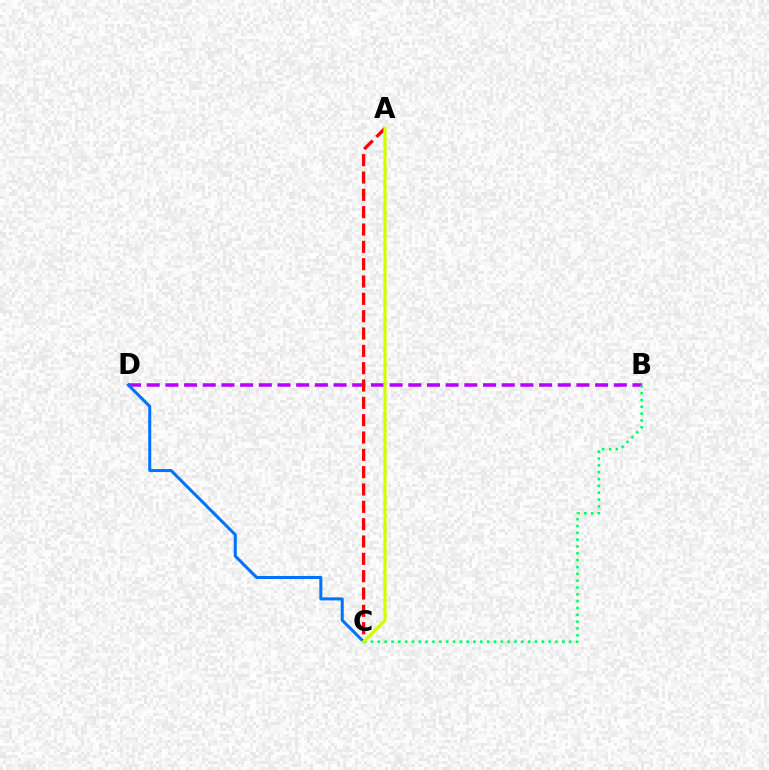{('B', 'D'): [{'color': '#b900ff', 'line_style': 'dashed', 'thickness': 2.54}], ('A', 'C'): [{'color': '#ff0000', 'line_style': 'dashed', 'thickness': 2.35}, {'color': '#d1ff00', 'line_style': 'solid', 'thickness': 2.33}], ('C', 'D'): [{'color': '#0074ff', 'line_style': 'solid', 'thickness': 2.18}], ('B', 'C'): [{'color': '#00ff5c', 'line_style': 'dotted', 'thickness': 1.86}]}